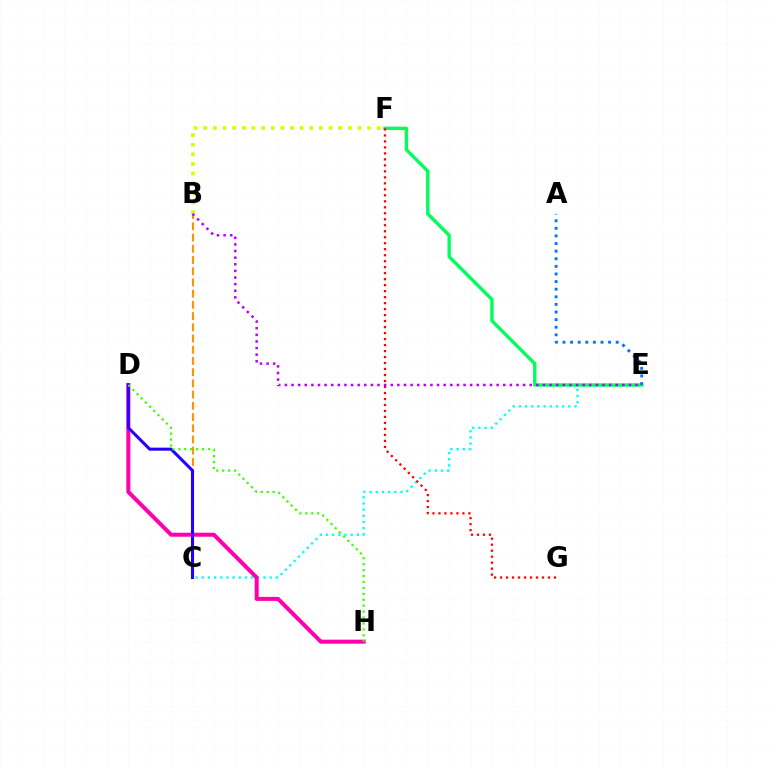{('B', 'C'): [{'color': '#ff9400', 'line_style': 'dashed', 'thickness': 1.52}], ('C', 'E'): [{'color': '#00fff6', 'line_style': 'dotted', 'thickness': 1.68}], ('D', 'H'): [{'color': '#ff00ac', 'line_style': 'solid', 'thickness': 2.89}, {'color': '#3dff00', 'line_style': 'dotted', 'thickness': 1.61}], ('E', 'F'): [{'color': '#00ff5c', 'line_style': 'solid', 'thickness': 2.43}], ('C', 'D'): [{'color': '#2500ff', 'line_style': 'solid', 'thickness': 2.19}], ('F', 'G'): [{'color': '#ff0000', 'line_style': 'dotted', 'thickness': 1.63}], ('B', 'F'): [{'color': '#d1ff00', 'line_style': 'dotted', 'thickness': 2.62}], ('B', 'E'): [{'color': '#b900ff', 'line_style': 'dotted', 'thickness': 1.8}], ('A', 'E'): [{'color': '#0074ff', 'line_style': 'dotted', 'thickness': 2.07}]}